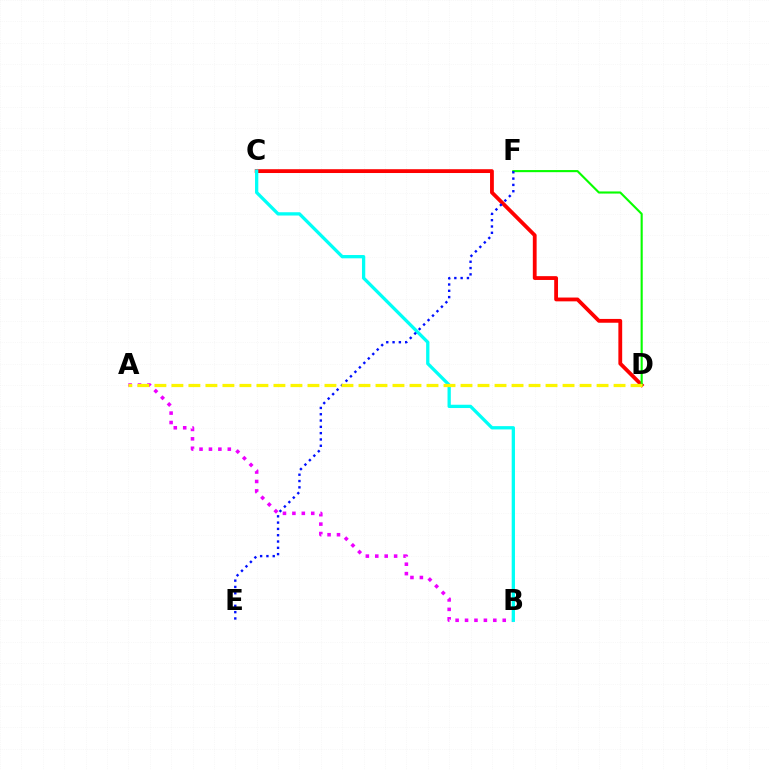{('C', 'D'): [{'color': '#ff0000', 'line_style': 'solid', 'thickness': 2.74}], ('D', 'F'): [{'color': '#08ff00', 'line_style': 'solid', 'thickness': 1.52}], ('A', 'B'): [{'color': '#ee00ff', 'line_style': 'dotted', 'thickness': 2.56}], ('B', 'C'): [{'color': '#00fff6', 'line_style': 'solid', 'thickness': 2.37}], ('E', 'F'): [{'color': '#0010ff', 'line_style': 'dotted', 'thickness': 1.71}], ('A', 'D'): [{'color': '#fcf500', 'line_style': 'dashed', 'thickness': 2.31}]}